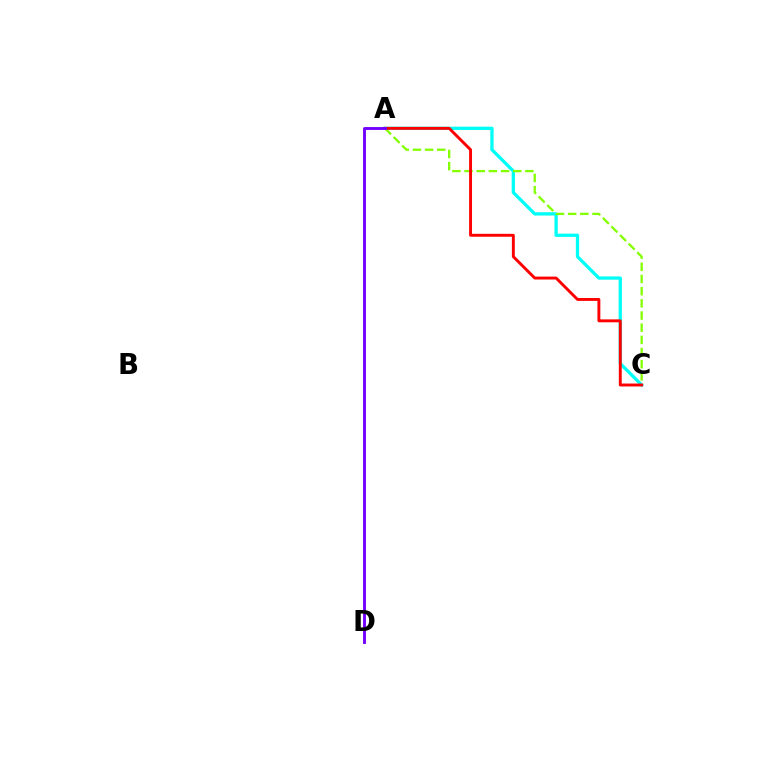{('A', 'C'): [{'color': '#00fff6', 'line_style': 'solid', 'thickness': 2.36}, {'color': '#84ff00', 'line_style': 'dashed', 'thickness': 1.65}, {'color': '#ff0000', 'line_style': 'solid', 'thickness': 2.1}], ('A', 'D'): [{'color': '#7200ff', 'line_style': 'solid', 'thickness': 2.08}]}